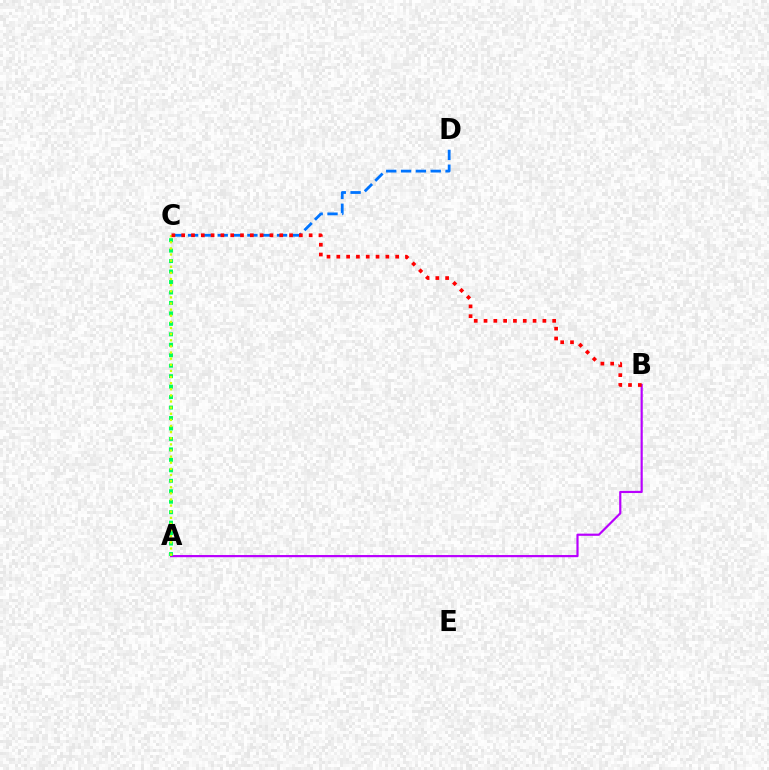{('C', 'D'): [{'color': '#0074ff', 'line_style': 'dashed', 'thickness': 2.01}], ('A', 'B'): [{'color': '#b900ff', 'line_style': 'solid', 'thickness': 1.57}], ('A', 'C'): [{'color': '#00ff5c', 'line_style': 'dotted', 'thickness': 2.84}, {'color': '#d1ff00', 'line_style': 'dotted', 'thickness': 1.66}], ('B', 'C'): [{'color': '#ff0000', 'line_style': 'dotted', 'thickness': 2.66}]}